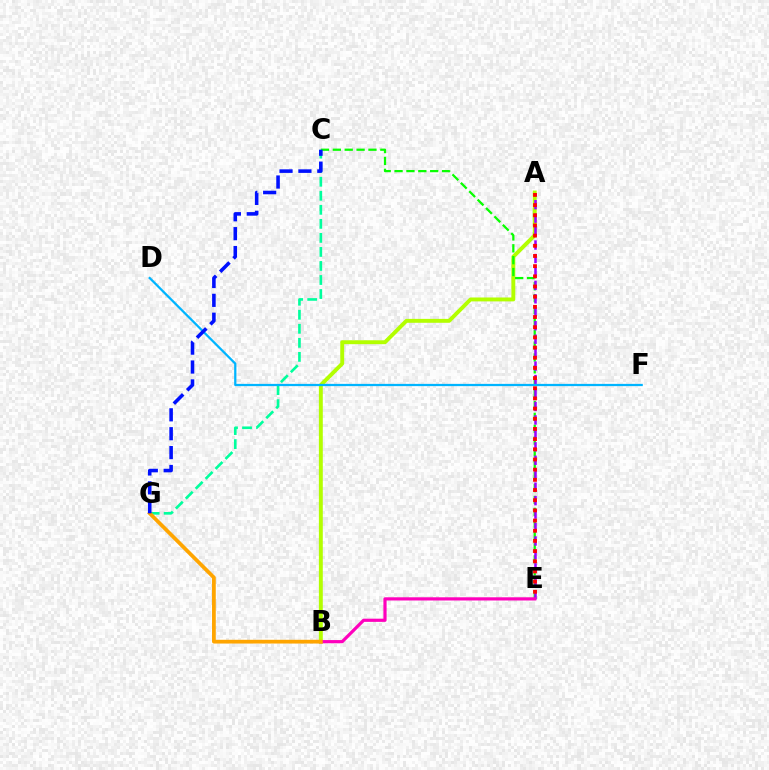{('A', 'B'): [{'color': '#b3ff00', 'line_style': 'solid', 'thickness': 2.81}], ('C', 'E'): [{'color': '#08ff00', 'line_style': 'dashed', 'thickness': 1.61}], ('A', 'E'): [{'color': '#9b00ff', 'line_style': 'dashed', 'thickness': 1.83}, {'color': '#ff0000', 'line_style': 'dotted', 'thickness': 2.76}], ('C', 'G'): [{'color': '#00ff9d', 'line_style': 'dashed', 'thickness': 1.91}, {'color': '#0010ff', 'line_style': 'dashed', 'thickness': 2.57}], ('B', 'E'): [{'color': '#ff00bd', 'line_style': 'solid', 'thickness': 2.3}], ('D', 'F'): [{'color': '#00b5ff', 'line_style': 'solid', 'thickness': 1.62}], ('B', 'G'): [{'color': '#ffa500', 'line_style': 'solid', 'thickness': 2.7}]}